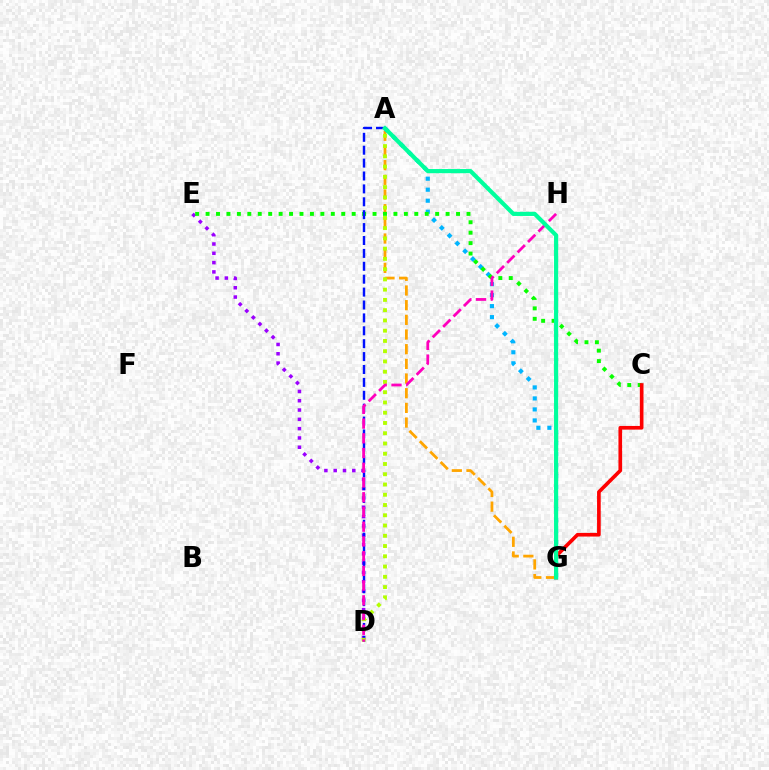{('A', 'G'): [{'color': '#ffa500', 'line_style': 'dashed', 'thickness': 1.99}, {'color': '#00b5ff', 'line_style': 'dotted', 'thickness': 2.99}, {'color': '#00ff9d', 'line_style': 'solid', 'thickness': 3.0}], ('D', 'E'): [{'color': '#9b00ff', 'line_style': 'dotted', 'thickness': 2.53}], ('C', 'E'): [{'color': '#08ff00', 'line_style': 'dotted', 'thickness': 2.84}], ('A', 'D'): [{'color': '#0010ff', 'line_style': 'dashed', 'thickness': 1.75}, {'color': '#b3ff00', 'line_style': 'dotted', 'thickness': 2.79}], ('C', 'G'): [{'color': '#ff0000', 'line_style': 'solid', 'thickness': 2.63}], ('D', 'H'): [{'color': '#ff00bd', 'line_style': 'dashed', 'thickness': 2.0}]}